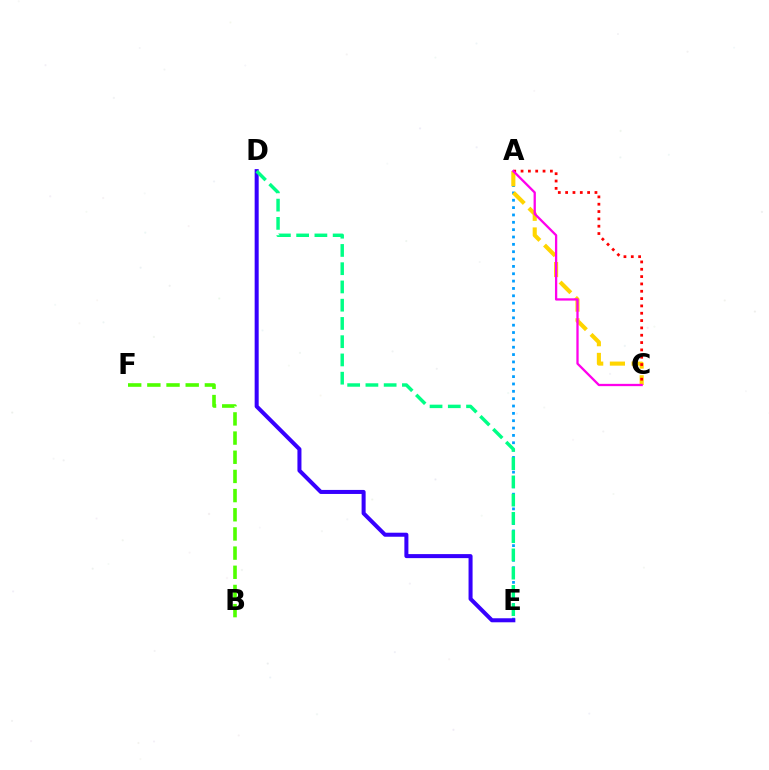{('A', 'E'): [{'color': '#009eff', 'line_style': 'dotted', 'thickness': 2.0}], ('D', 'E'): [{'color': '#3700ff', 'line_style': 'solid', 'thickness': 2.9}, {'color': '#00ff86', 'line_style': 'dashed', 'thickness': 2.48}], ('A', 'C'): [{'color': '#ffd500', 'line_style': 'dashed', 'thickness': 2.95}, {'color': '#ff0000', 'line_style': 'dotted', 'thickness': 1.99}, {'color': '#ff00ed', 'line_style': 'solid', 'thickness': 1.65}], ('B', 'F'): [{'color': '#4fff00', 'line_style': 'dashed', 'thickness': 2.6}]}